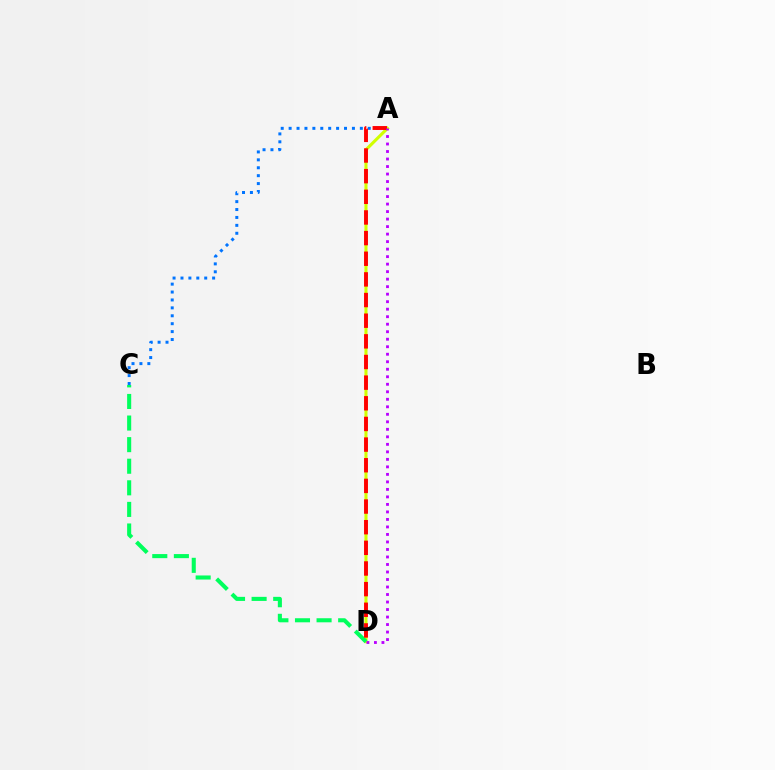{('A', 'D'): [{'color': '#d1ff00', 'line_style': 'solid', 'thickness': 2.22}, {'color': '#ff0000', 'line_style': 'dashed', 'thickness': 2.81}, {'color': '#b900ff', 'line_style': 'dotted', 'thickness': 2.04}], ('A', 'C'): [{'color': '#0074ff', 'line_style': 'dotted', 'thickness': 2.15}], ('C', 'D'): [{'color': '#00ff5c', 'line_style': 'dashed', 'thickness': 2.93}]}